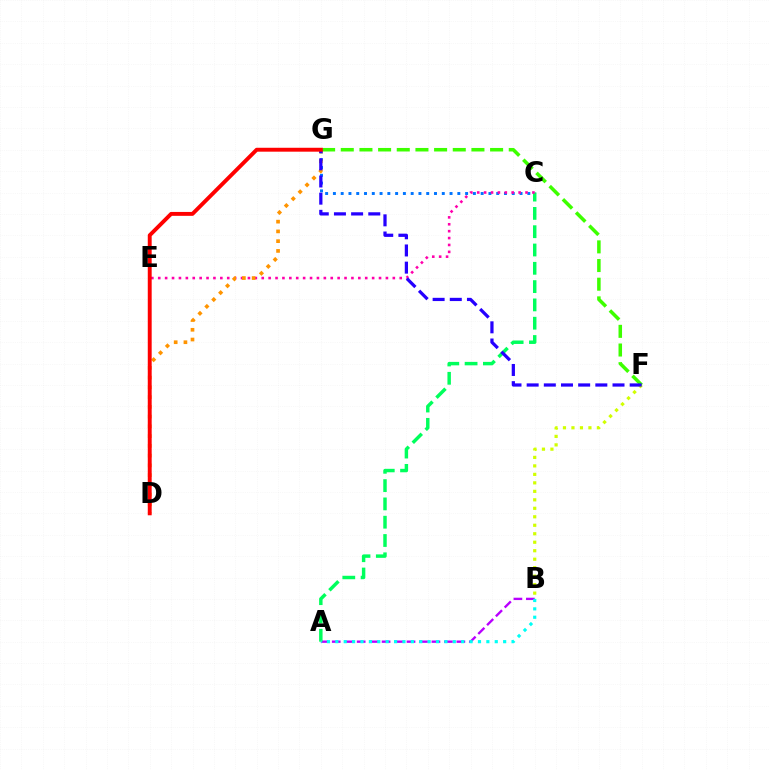{('B', 'F'): [{'color': '#d1ff00', 'line_style': 'dotted', 'thickness': 2.3}], ('A', 'B'): [{'color': '#b900ff', 'line_style': 'dashed', 'thickness': 1.69}, {'color': '#00fff6', 'line_style': 'dotted', 'thickness': 2.28}], ('C', 'G'): [{'color': '#0074ff', 'line_style': 'dotted', 'thickness': 2.11}], ('A', 'C'): [{'color': '#00ff5c', 'line_style': 'dashed', 'thickness': 2.49}], ('C', 'E'): [{'color': '#ff00ac', 'line_style': 'dotted', 'thickness': 1.87}], ('D', 'G'): [{'color': '#ff9400', 'line_style': 'dotted', 'thickness': 2.65}, {'color': '#ff0000', 'line_style': 'solid', 'thickness': 2.81}], ('F', 'G'): [{'color': '#3dff00', 'line_style': 'dashed', 'thickness': 2.54}, {'color': '#2500ff', 'line_style': 'dashed', 'thickness': 2.33}]}